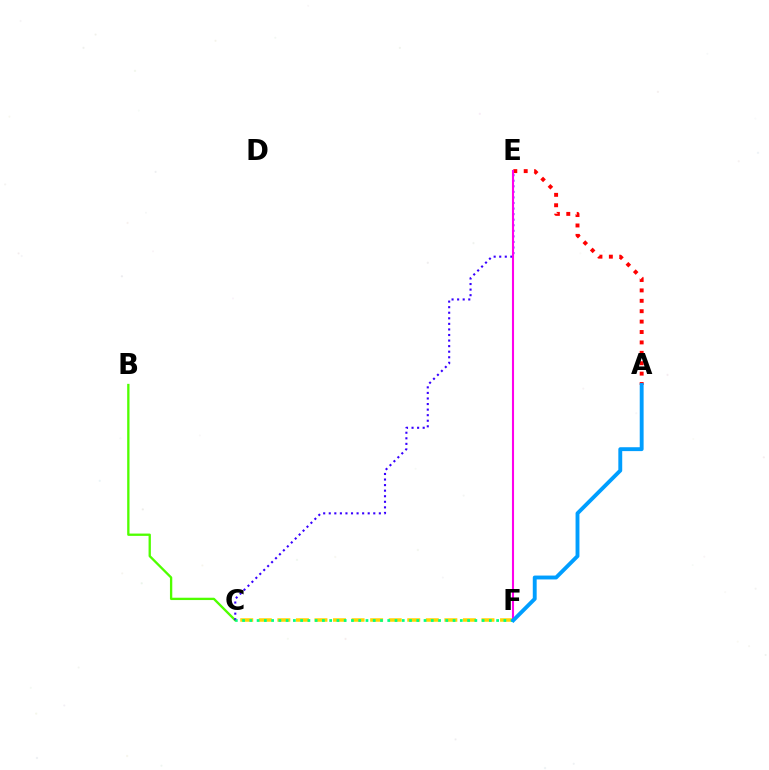{('B', 'C'): [{'color': '#4fff00', 'line_style': 'solid', 'thickness': 1.67}], ('A', 'E'): [{'color': '#ff0000', 'line_style': 'dotted', 'thickness': 2.83}], ('C', 'F'): [{'color': '#ffd500', 'line_style': 'dashed', 'thickness': 2.52}, {'color': '#00ff86', 'line_style': 'dotted', 'thickness': 1.97}], ('C', 'E'): [{'color': '#3700ff', 'line_style': 'dotted', 'thickness': 1.51}], ('E', 'F'): [{'color': '#ff00ed', 'line_style': 'solid', 'thickness': 1.51}], ('A', 'F'): [{'color': '#009eff', 'line_style': 'solid', 'thickness': 2.8}]}